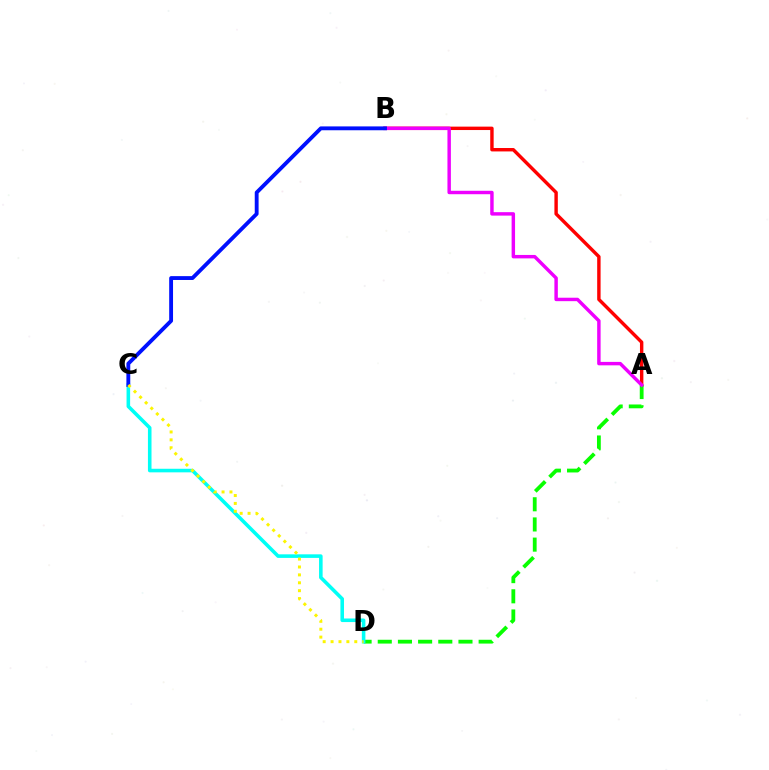{('A', 'B'): [{'color': '#ff0000', 'line_style': 'solid', 'thickness': 2.46}, {'color': '#ee00ff', 'line_style': 'solid', 'thickness': 2.48}], ('A', 'D'): [{'color': '#08ff00', 'line_style': 'dashed', 'thickness': 2.74}], ('C', 'D'): [{'color': '#00fff6', 'line_style': 'solid', 'thickness': 2.57}, {'color': '#fcf500', 'line_style': 'dotted', 'thickness': 2.15}], ('B', 'C'): [{'color': '#0010ff', 'line_style': 'solid', 'thickness': 2.77}]}